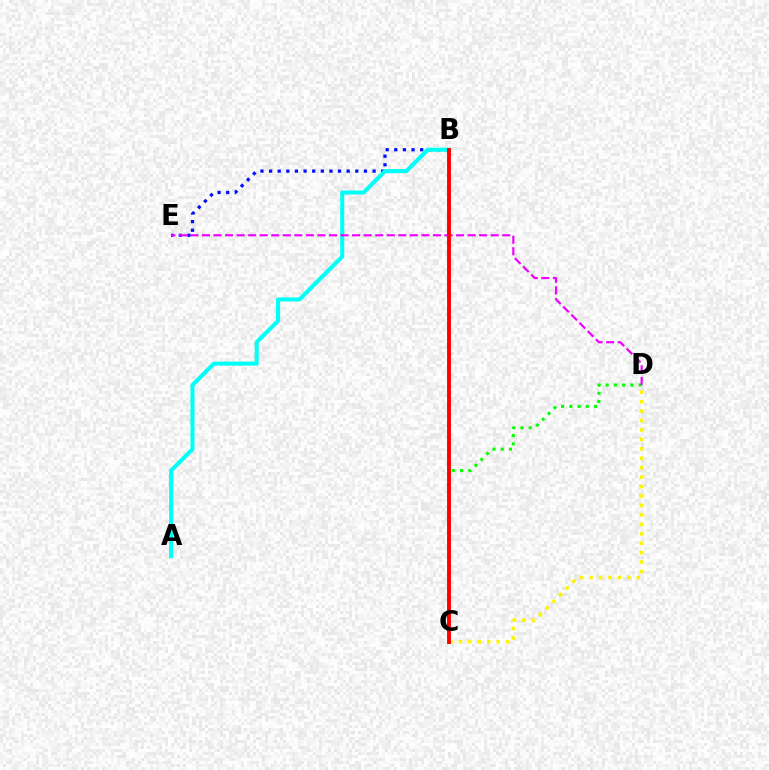{('C', 'D'): [{'color': '#08ff00', 'line_style': 'dotted', 'thickness': 2.24}, {'color': '#fcf500', 'line_style': 'dotted', 'thickness': 2.56}], ('B', 'E'): [{'color': '#0010ff', 'line_style': 'dotted', 'thickness': 2.34}], ('A', 'B'): [{'color': '#00fff6', 'line_style': 'solid', 'thickness': 2.91}], ('D', 'E'): [{'color': '#ee00ff', 'line_style': 'dashed', 'thickness': 1.57}], ('B', 'C'): [{'color': '#ff0000', 'line_style': 'solid', 'thickness': 2.8}]}